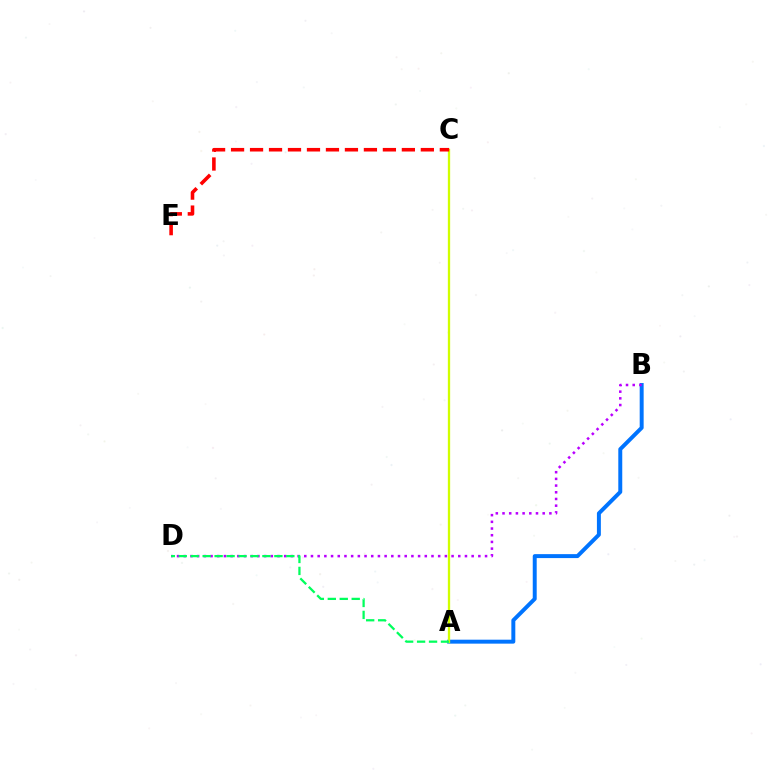{('A', 'B'): [{'color': '#0074ff', 'line_style': 'solid', 'thickness': 2.85}], ('B', 'D'): [{'color': '#b900ff', 'line_style': 'dotted', 'thickness': 1.82}], ('A', 'C'): [{'color': '#d1ff00', 'line_style': 'solid', 'thickness': 1.66}], ('A', 'D'): [{'color': '#00ff5c', 'line_style': 'dashed', 'thickness': 1.62}], ('C', 'E'): [{'color': '#ff0000', 'line_style': 'dashed', 'thickness': 2.58}]}